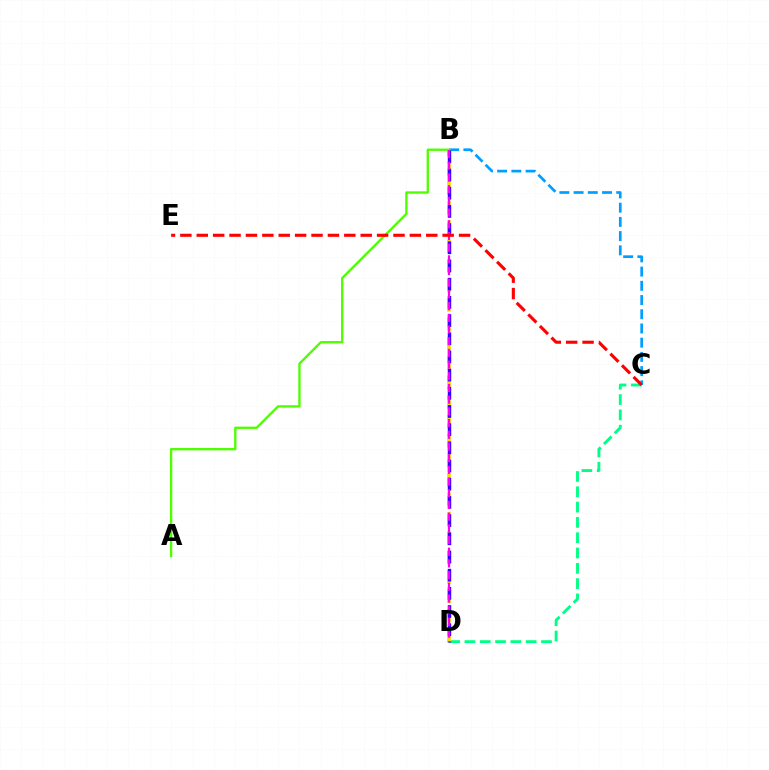{('C', 'D'): [{'color': '#00ff86', 'line_style': 'dashed', 'thickness': 2.08}], ('B', 'D'): [{'color': '#ffd500', 'line_style': 'dashed', 'thickness': 2.64}, {'color': '#3700ff', 'line_style': 'dashed', 'thickness': 2.47}, {'color': '#ff00ed', 'line_style': 'dashed', 'thickness': 1.59}], ('B', 'C'): [{'color': '#009eff', 'line_style': 'dashed', 'thickness': 1.93}], ('A', 'B'): [{'color': '#4fff00', 'line_style': 'solid', 'thickness': 1.69}], ('C', 'E'): [{'color': '#ff0000', 'line_style': 'dashed', 'thickness': 2.23}]}